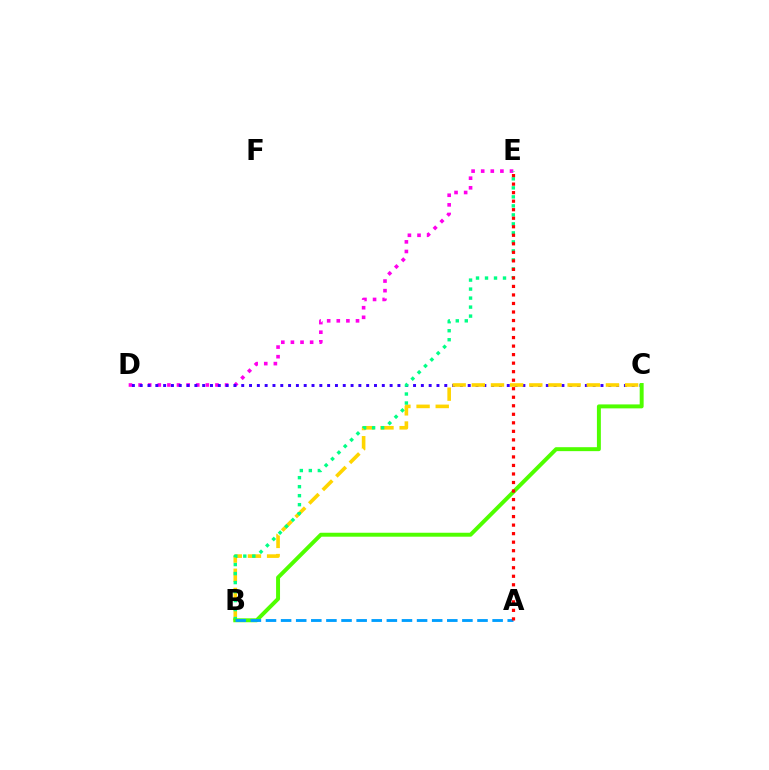{('D', 'E'): [{'color': '#ff00ed', 'line_style': 'dotted', 'thickness': 2.61}], ('C', 'D'): [{'color': '#3700ff', 'line_style': 'dotted', 'thickness': 2.12}], ('B', 'C'): [{'color': '#ffd500', 'line_style': 'dashed', 'thickness': 2.6}, {'color': '#4fff00', 'line_style': 'solid', 'thickness': 2.84}], ('B', 'E'): [{'color': '#00ff86', 'line_style': 'dotted', 'thickness': 2.45}], ('A', 'B'): [{'color': '#009eff', 'line_style': 'dashed', 'thickness': 2.05}], ('A', 'E'): [{'color': '#ff0000', 'line_style': 'dotted', 'thickness': 2.32}]}